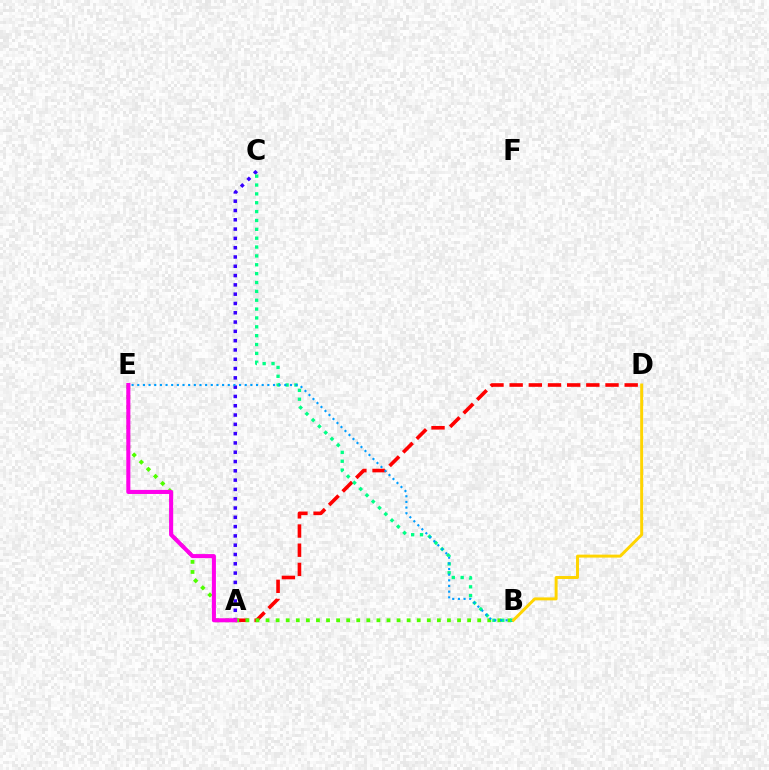{('A', 'C'): [{'color': '#3700ff', 'line_style': 'dotted', 'thickness': 2.53}], ('A', 'D'): [{'color': '#ff0000', 'line_style': 'dashed', 'thickness': 2.6}], ('B', 'E'): [{'color': '#4fff00', 'line_style': 'dotted', 'thickness': 2.74}, {'color': '#009eff', 'line_style': 'dotted', 'thickness': 1.54}], ('B', 'C'): [{'color': '#00ff86', 'line_style': 'dotted', 'thickness': 2.41}], ('A', 'E'): [{'color': '#ff00ed', 'line_style': 'solid', 'thickness': 2.92}], ('B', 'D'): [{'color': '#ffd500', 'line_style': 'solid', 'thickness': 2.13}]}